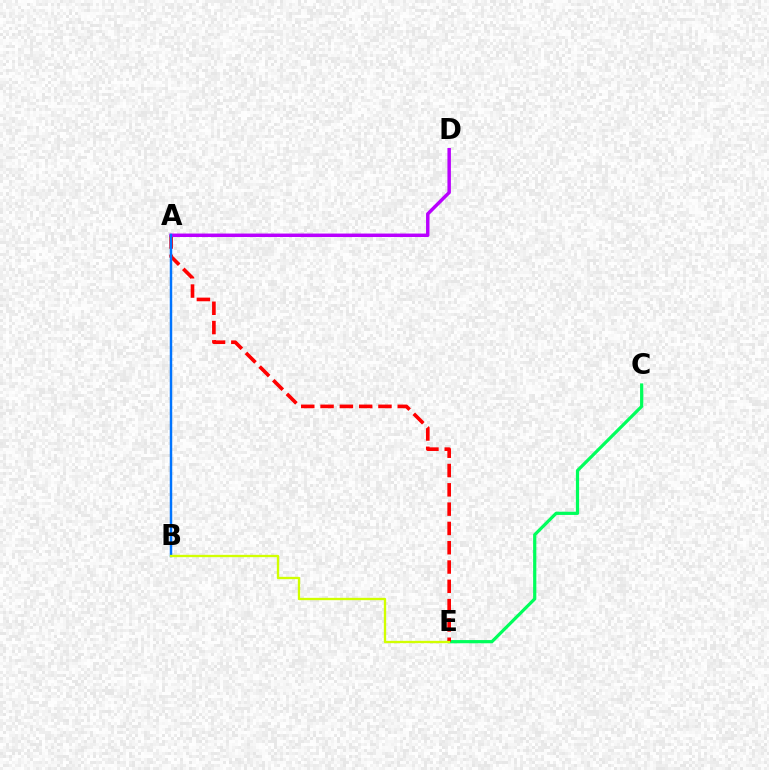{('C', 'E'): [{'color': '#00ff5c', 'line_style': 'solid', 'thickness': 2.31}], ('A', 'E'): [{'color': '#ff0000', 'line_style': 'dashed', 'thickness': 2.62}], ('A', 'D'): [{'color': '#b900ff', 'line_style': 'solid', 'thickness': 2.49}], ('A', 'B'): [{'color': '#0074ff', 'line_style': 'solid', 'thickness': 1.77}], ('B', 'E'): [{'color': '#d1ff00', 'line_style': 'solid', 'thickness': 1.68}]}